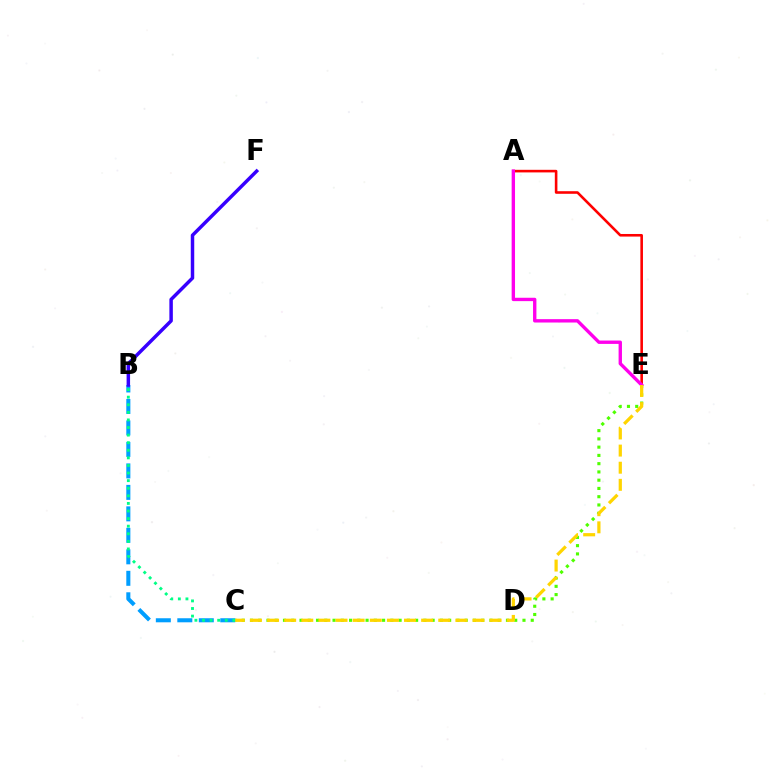{('C', 'E'): [{'color': '#4fff00', 'line_style': 'dotted', 'thickness': 2.24}, {'color': '#ffd500', 'line_style': 'dashed', 'thickness': 2.33}], ('B', 'C'): [{'color': '#009eff', 'line_style': 'dashed', 'thickness': 2.92}, {'color': '#00ff86', 'line_style': 'dotted', 'thickness': 2.06}], ('A', 'E'): [{'color': '#ff0000', 'line_style': 'solid', 'thickness': 1.87}, {'color': '#ff00ed', 'line_style': 'solid', 'thickness': 2.43}], ('B', 'F'): [{'color': '#3700ff', 'line_style': 'solid', 'thickness': 2.5}]}